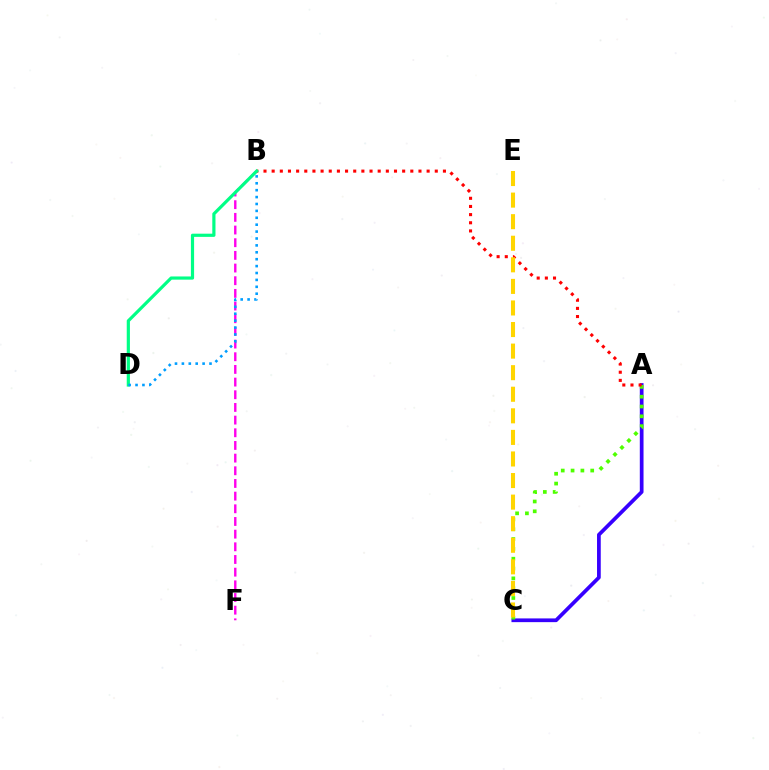{('A', 'C'): [{'color': '#3700ff', 'line_style': 'solid', 'thickness': 2.68}, {'color': '#4fff00', 'line_style': 'dotted', 'thickness': 2.67}], ('B', 'F'): [{'color': '#ff00ed', 'line_style': 'dashed', 'thickness': 1.72}], ('A', 'B'): [{'color': '#ff0000', 'line_style': 'dotted', 'thickness': 2.22}], ('C', 'E'): [{'color': '#ffd500', 'line_style': 'dashed', 'thickness': 2.93}], ('B', 'D'): [{'color': '#00ff86', 'line_style': 'solid', 'thickness': 2.29}, {'color': '#009eff', 'line_style': 'dotted', 'thickness': 1.88}]}